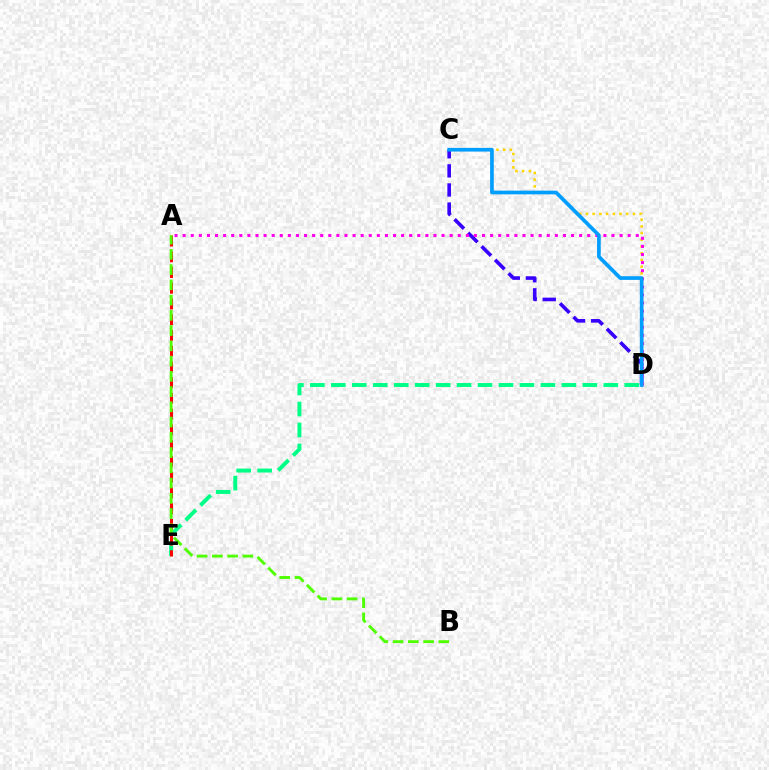{('C', 'D'): [{'color': '#ffd500', 'line_style': 'dotted', 'thickness': 1.83}, {'color': '#3700ff', 'line_style': 'dashed', 'thickness': 2.6}, {'color': '#009eff', 'line_style': 'solid', 'thickness': 2.66}], ('A', 'D'): [{'color': '#ff00ed', 'line_style': 'dotted', 'thickness': 2.2}], ('D', 'E'): [{'color': '#00ff86', 'line_style': 'dashed', 'thickness': 2.85}], ('A', 'E'): [{'color': '#ff0000', 'line_style': 'dashed', 'thickness': 2.14}], ('A', 'B'): [{'color': '#4fff00', 'line_style': 'dashed', 'thickness': 2.07}]}